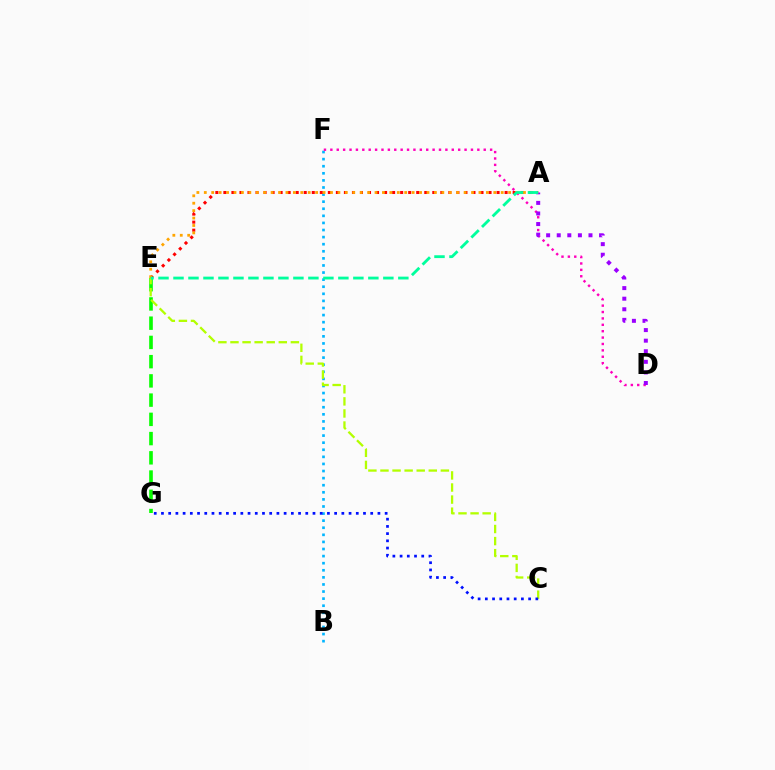{('E', 'G'): [{'color': '#08ff00', 'line_style': 'dashed', 'thickness': 2.61}], ('B', 'F'): [{'color': '#00b5ff', 'line_style': 'dotted', 'thickness': 1.93}], ('A', 'E'): [{'color': '#ff0000', 'line_style': 'dotted', 'thickness': 2.18}, {'color': '#ffa500', 'line_style': 'dotted', 'thickness': 2.02}, {'color': '#00ff9d', 'line_style': 'dashed', 'thickness': 2.04}], ('D', 'F'): [{'color': '#ff00bd', 'line_style': 'dotted', 'thickness': 1.74}], ('C', 'E'): [{'color': '#b3ff00', 'line_style': 'dashed', 'thickness': 1.64}], ('A', 'D'): [{'color': '#9b00ff', 'line_style': 'dotted', 'thickness': 2.88}], ('C', 'G'): [{'color': '#0010ff', 'line_style': 'dotted', 'thickness': 1.96}]}